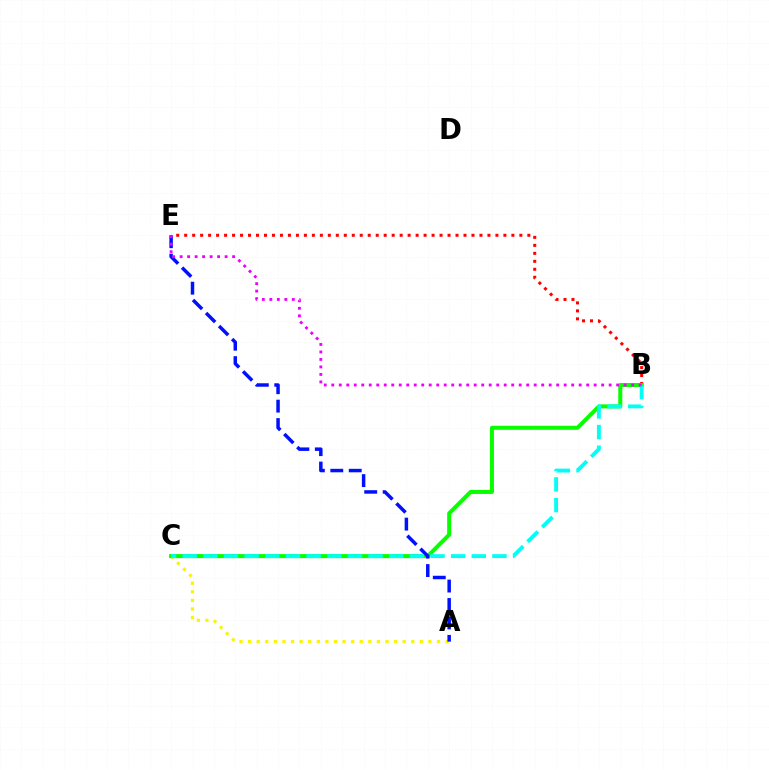{('B', 'E'): [{'color': '#ff0000', 'line_style': 'dotted', 'thickness': 2.17}, {'color': '#ee00ff', 'line_style': 'dotted', 'thickness': 2.04}], ('A', 'C'): [{'color': '#fcf500', 'line_style': 'dotted', 'thickness': 2.33}], ('B', 'C'): [{'color': '#08ff00', 'line_style': 'solid', 'thickness': 2.9}, {'color': '#00fff6', 'line_style': 'dashed', 'thickness': 2.81}], ('A', 'E'): [{'color': '#0010ff', 'line_style': 'dashed', 'thickness': 2.5}]}